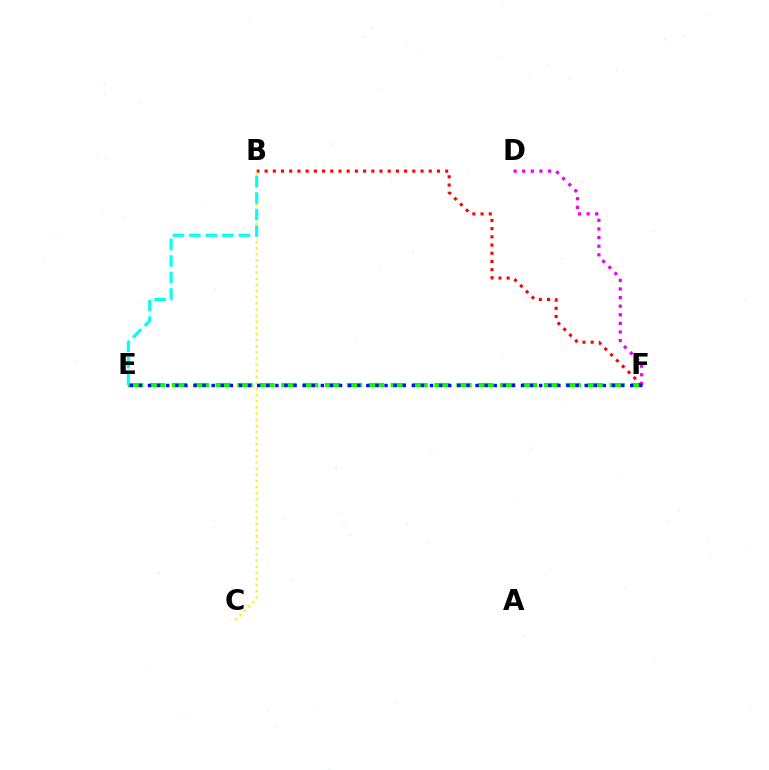{('E', 'F'): [{'color': '#08ff00', 'line_style': 'dashed', 'thickness': 2.97}, {'color': '#0010ff', 'line_style': 'dotted', 'thickness': 2.47}], ('B', 'C'): [{'color': '#fcf500', 'line_style': 'dotted', 'thickness': 1.66}], ('B', 'F'): [{'color': '#ff0000', 'line_style': 'dotted', 'thickness': 2.23}], ('B', 'E'): [{'color': '#00fff6', 'line_style': 'dashed', 'thickness': 2.24}], ('D', 'F'): [{'color': '#ee00ff', 'line_style': 'dotted', 'thickness': 2.34}]}